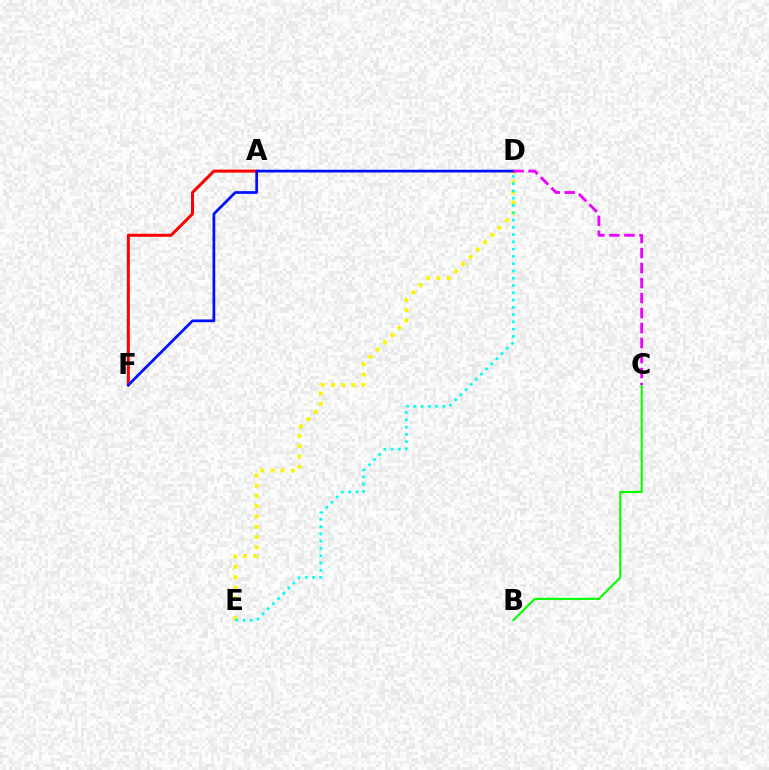{('A', 'F'): [{'color': '#ff0000', 'line_style': 'solid', 'thickness': 2.16}], ('D', 'E'): [{'color': '#fcf500', 'line_style': 'dotted', 'thickness': 2.79}, {'color': '#00fff6', 'line_style': 'dotted', 'thickness': 1.98}], ('D', 'F'): [{'color': '#0010ff', 'line_style': 'solid', 'thickness': 1.97}], ('B', 'C'): [{'color': '#08ff00', 'line_style': 'solid', 'thickness': 1.54}], ('C', 'D'): [{'color': '#ee00ff', 'line_style': 'dashed', 'thickness': 2.04}]}